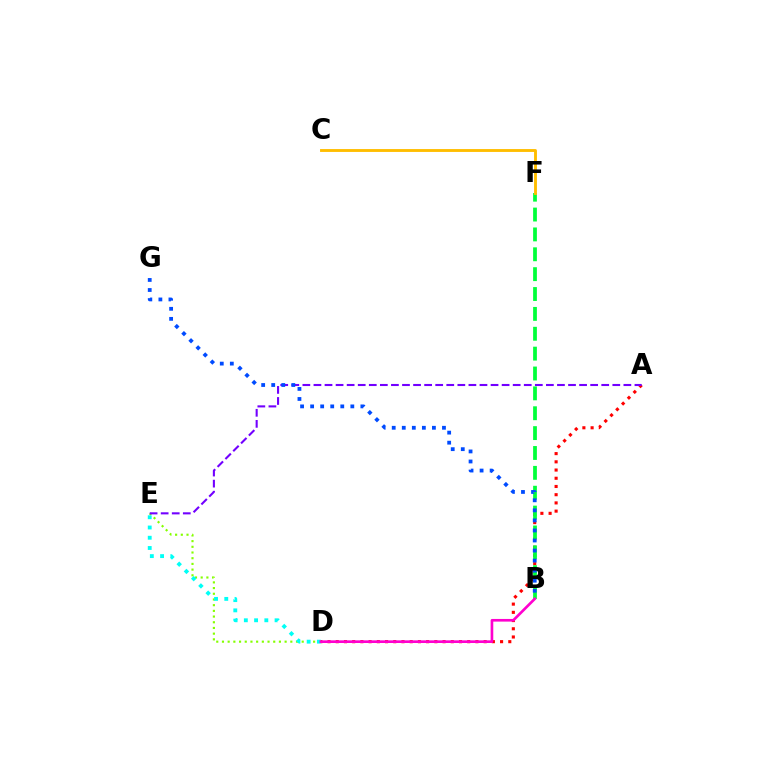{('D', 'E'): [{'color': '#84ff00', 'line_style': 'dotted', 'thickness': 1.55}, {'color': '#00fff6', 'line_style': 'dotted', 'thickness': 2.78}], ('A', 'D'): [{'color': '#ff0000', 'line_style': 'dotted', 'thickness': 2.23}], ('B', 'F'): [{'color': '#00ff39', 'line_style': 'dashed', 'thickness': 2.7}], ('A', 'E'): [{'color': '#7200ff', 'line_style': 'dashed', 'thickness': 1.5}], ('C', 'F'): [{'color': '#ffbd00', 'line_style': 'solid', 'thickness': 2.07}], ('B', 'G'): [{'color': '#004bff', 'line_style': 'dotted', 'thickness': 2.73}], ('B', 'D'): [{'color': '#ff00cf', 'line_style': 'solid', 'thickness': 1.91}]}